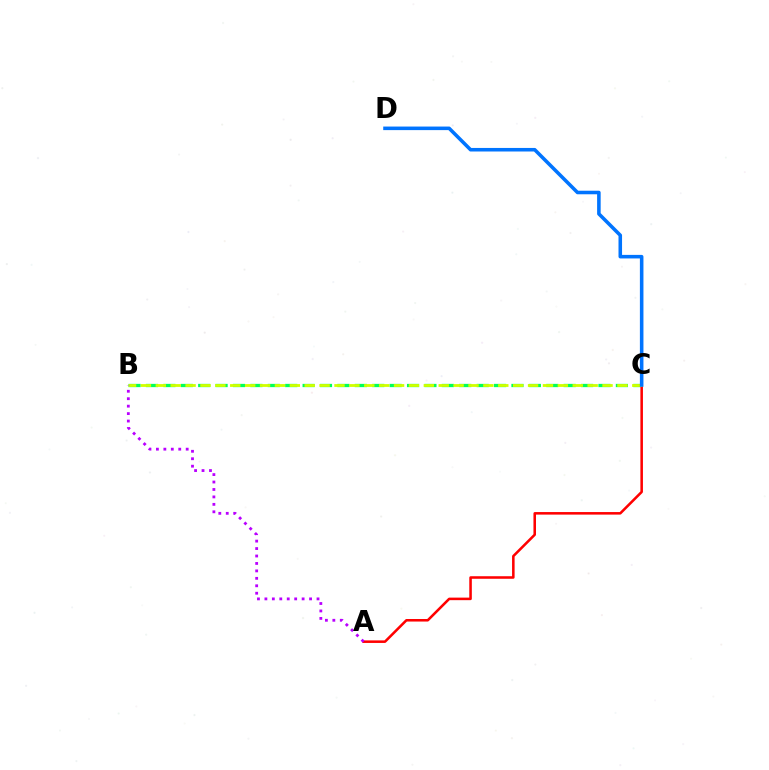{('B', 'C'): [{'color': '#00ff5c', 'line_style': 'dashed', 'thickness': 2.36}, {'color': '#d1ff00', 'line_style': 'dashed', 'thickness': 2.02}], ('A', 'C'): [{'color': '#ff0000', 'line_style': 'solid', 'thickness': 1.83}], ('A', 'B'): [{'color': '#b900ff', 'line_style': 'dotted', 'thickness': 2.02}], ('C', 'D'): [{'color': '#0074ff', 'line_style': 'solid', 'thickness': 2.56}]}